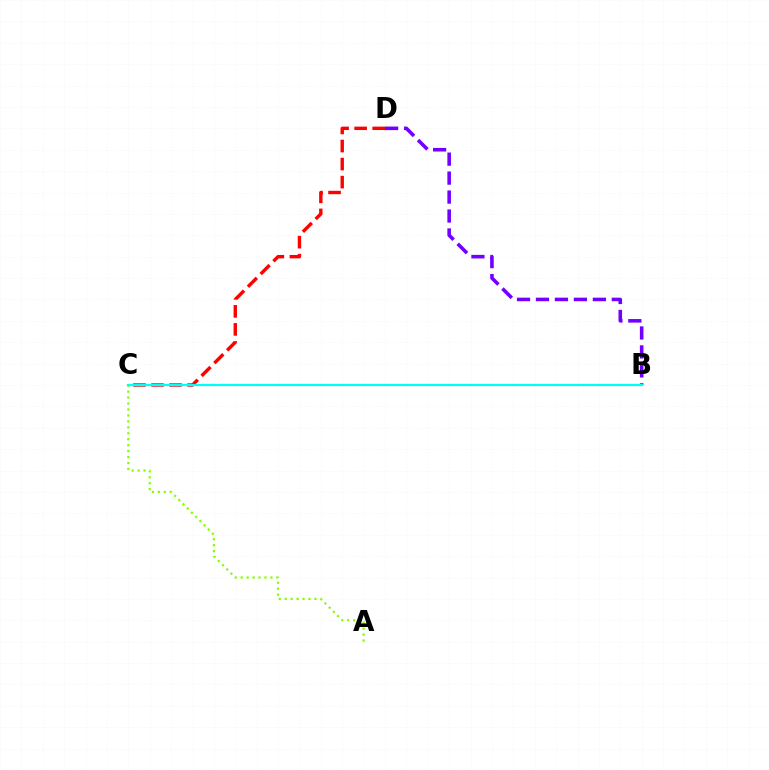{('A', 'C'): [{'color': '#84ff00', 'line_style': 'dotted', 'thickness': 1.62}], ('C', 'D'): [{'color': '#ff0000', 'line_style': 'dashed', 'thickness': 2.45}], ('B', 'D'): [{'color': '#7200ff', 'line_style': 'dashed', 'thickness': 2.58}], ('B', 'C'): [{'color': '#00fff6', 'line_style': 'solid', 'thickness': 1.61}]}